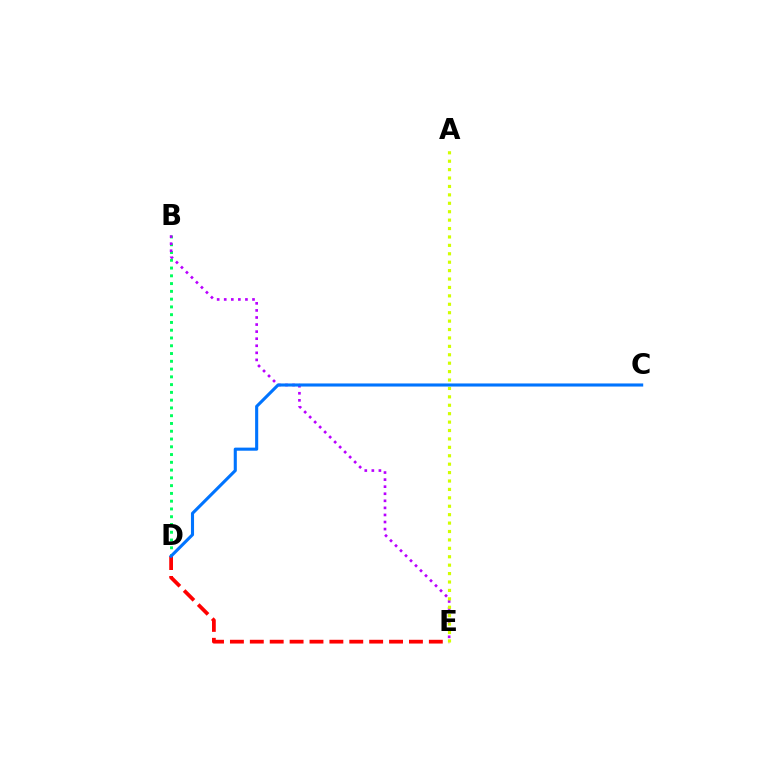{('B', 'D'): [{'color': '#00ff5c', 'line_style': 'dotted', 'thickness': 2.11}], ('D', 'E'): [{'color': '#ff0000', 'line_style': 'dashed', 'thickness': 2.7}], ('B', 'E'): [{'color': '#b900ff', 'line_style': 'dotted', 'thickness': 1.92}], ('A', 'E'): [{'color': '#d1ff00', 'line_style': 'dotted', 'thickness': 2.29}], ('C', 'D'): [{'color': '#0074ff', 'line_style': 'solid', 'thickness': 2.23}]}